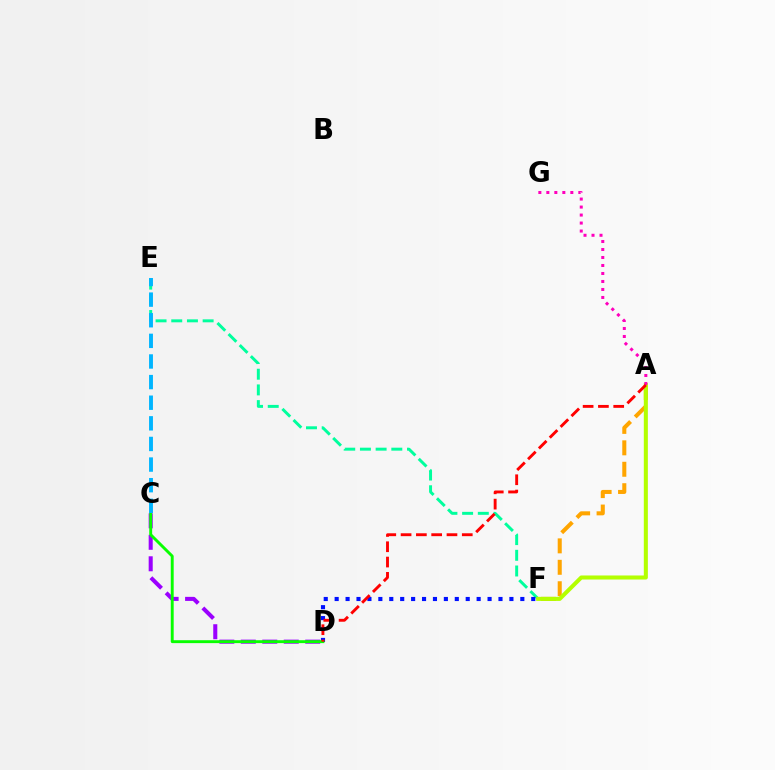{('A', 'F'): [{'color': '#ffa500', 'line_style': 'dashed', 'thickness': 2.91}, {'color': '#b3ff00', 'line_style': 'solid', 'thickness': 2.91}], ('C', 'D'): [{'color': '#9b00ff', 'line_style': 'dashed', 'thickness': 2.92}, {'color': '#08ff00', 'line_style': 'solid', 'thickness': 2.09}], ('E', 'F'): [{'color': '#00ff9d', 'line_style': 'dashed', 'thickness': 2.13}], ('D', 'F'): [{'color': '#0010ff', 'line_style': 'dotted', 'thickness': 2.97}], ('A', 'G'): [{'color': '#ff00bd', 'line_style': 'dotted', 'thickness': 2.17}], ('A', 'D'): [{'color': '#ff0000', 'line_style': 'dashed', 'thickness': 2.08}], ('C', 'E'): [{'color': '#00b5ff', 'line_style': 'dashed', 'thickness': 2.8}]}